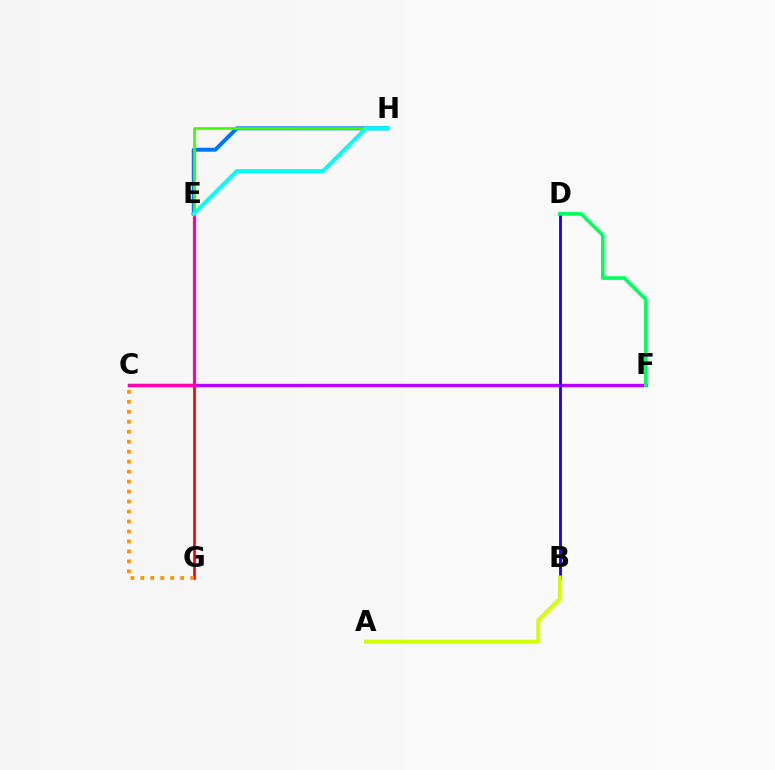{('C', 'F'): [{'color': '#b900ff', 'line_style': 'solid', 'thickness': 2.42}], ('E', 'G'): [{'color': '#ff0000', 'line_style': 'solid', 'thickness': 1.94}], ('E', 'H'): [{'color': '#0074ff', 'line_style': 'solid', 'thickness': 2.85}, {'color': '#3dff00', 'line_style': 'solid', 'thickness': 1.92}, {'color': '#00fff6', 'line_style': 'solid', 'thickness': 2.89}], ('C', 'G'): [{'color': '#ff9400', 'line_style': 'dotted', 'thickness': 2.71}], ('B', 'D'): [{'color': '#2500ff', 'line_style': 'solid', 'thickness': 2.07}], ('C', 'E'): [{'color': '#ff00ac', 'line_style': 'solid', 'thickness': 2.29}], ('A', 'B'): [{'color': '#d1ff00', 'line_style': 'solid', 'thickness': 2.8}], ('D', 'F'): [{'color': '#00ff5c', 'line_style': 'solid', 'thickness': 2.6}]}